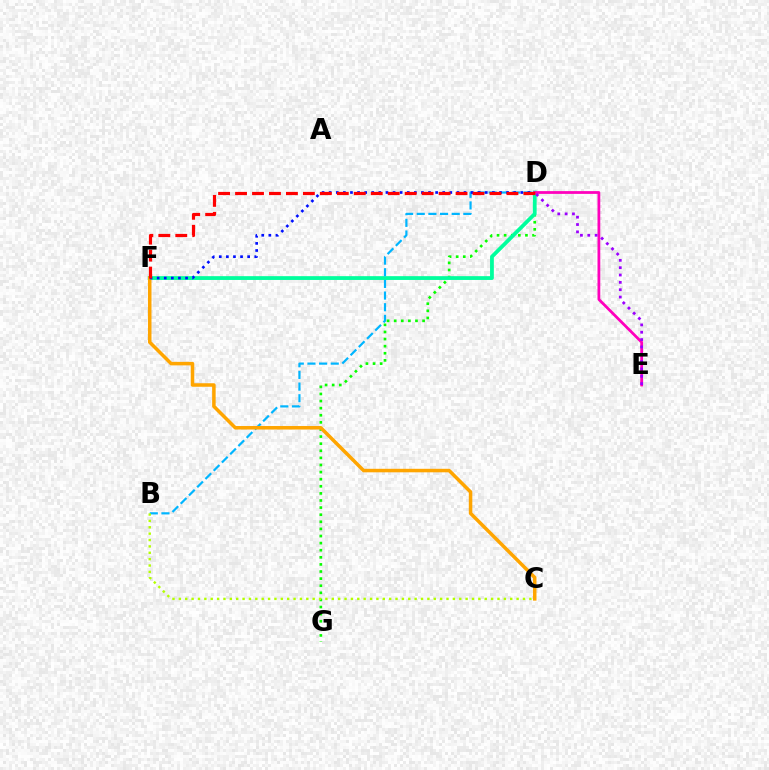{('D', 'G'): [{'color': '#08ff00', 'line_style': 'dotted', 'thickness': 1.93}], ('D', 'F'): [{'color': '#00ff9d', 'line_style': 'solid', 'thickness': 2.73}, {'color': '#0010ff', 'line_style': 'dotted', 'thickness': 1.93}, {'color': '#ff0000', 'line_style': 'dashed', 'thickness': 2.3}], ('D', 'E'): [{'color': '#ff00bd', 'line_style': 'solid', 'thickness': 1.99}, {'color': '#9b00ff', 'line_style': 'dotted', 'thickness': 1.99}], ('B', 'D'): [{'color': '#00b5ff', 'line_style': 'dashed', 'thickness': 1.58}], ('B', 'C'): [{'color': '#b3ff00', 'line_style': 'dotted', 'thickness': 1.73}], ('C', 'F'): [{'color': '#ffa500', 'line_style': 'solid', 'thickness': 2.53}]}